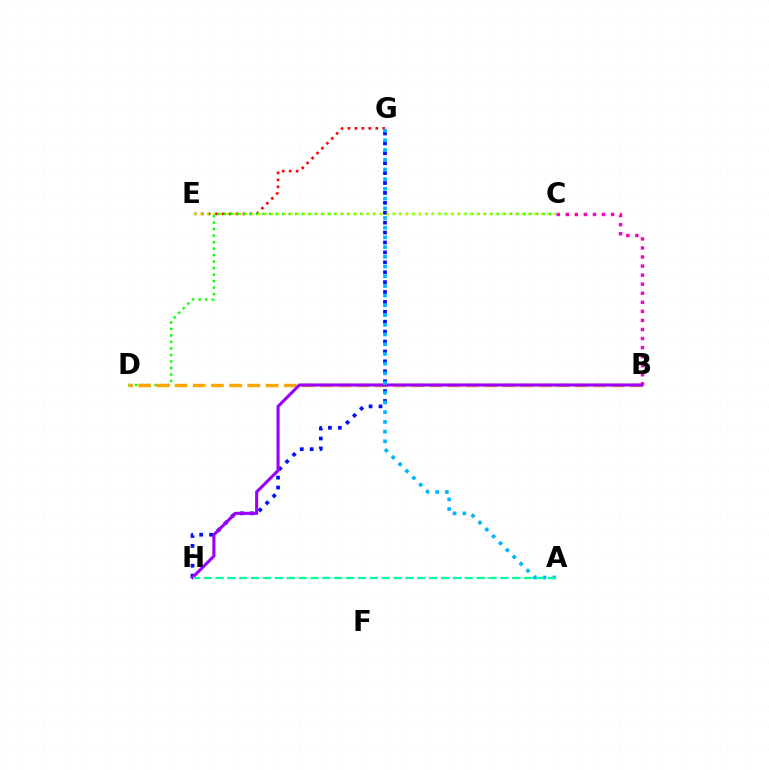{('E', 'G'): [{'color': '#ff0000', 'line_style': 'dotted', 'thickness': 1.89}], ('C', 'D'): [{'color': '#08ff00', 'line_style': 'dotted', 'thickness': 1.77}], ('B', 'D'): [{'color': '#ffa500', 'line_style': 'dashed', 'thickness': 2.47}], ('B', 'C'): [{'color': '#ff00bd', 'line_style': 'dotted', 'thickness': 2.46}], ('G', 'H'): [{'color': '#0010ff', 'line_style': 'dotted', 'thickness': 2.69}], ('B', 'H'): [{'color': '#9b00ff', 'line_style': 'solid', 'thickness': 2.22}], ('A', 'G'): [{'color': '#00b5ff', 'line_style': 'dotted', 'thickness': 2.64}], ('C', 'E'): [{'color': '#b3ff00', 'line_style': 'dotted', 'thickness': 1.75}], ('A', 'H'): [{'color': '#00ff9d', 'line_style': 'dashed', 'thickness': 1.61}]}